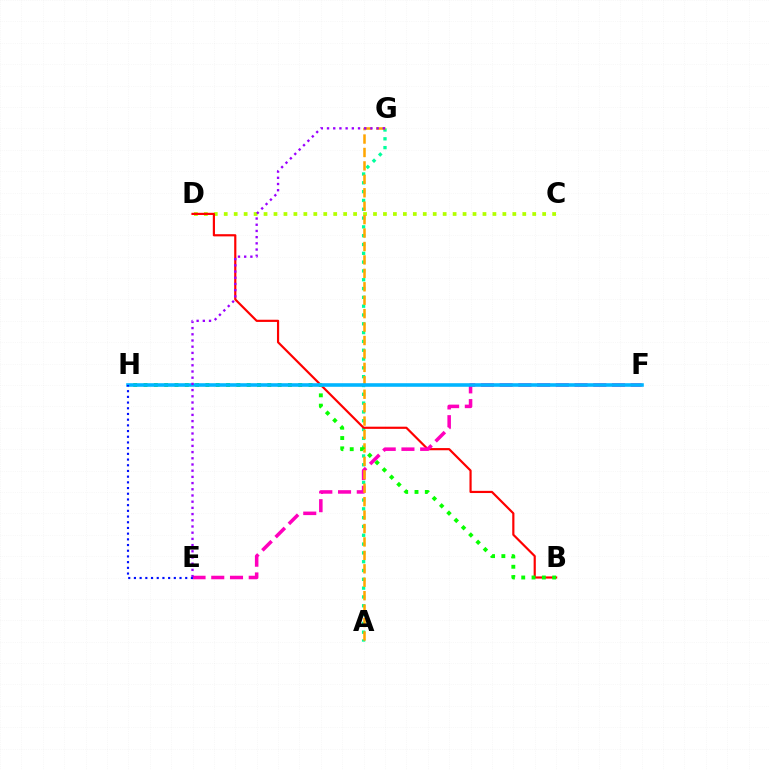{('A', 'G'): [{'color': '#00ff9d', 'line_style': 'dotted', 'thickness': 2.39}, {'color': '#ffa500', 'line_style': 'dashed', 'thickness': 1.82}], ('C', 'D'): [{'color': '#b3ff00', 'line_style': 'dotted', 'thickness': 2.7}], ('B', 'D'): [{'color': '#ff0000', 'line_style': 'solid', 'thickness': 1.57}], ('E', 'F'): [{'color': '#ff00bd', 'line_style': 'dashed', 'thickness': 2.54}], ('B', 'H'): [{'color': '#08ff00', 'line_style': 'dotted', 'thickness': 2.8}], ('F', 'H'): [{'color': '#00b5ff', 'line_style': 'solid', 'thickness': 2.58}], ('E', 'H'): [{'color': '#0010ff', 'line_style': 'dotted', 'thickness': 1.55}], ('E', 'G'): [{'color': '#9b00ff', 'line_style': 'dotted', 'thickness': 1.68}]}